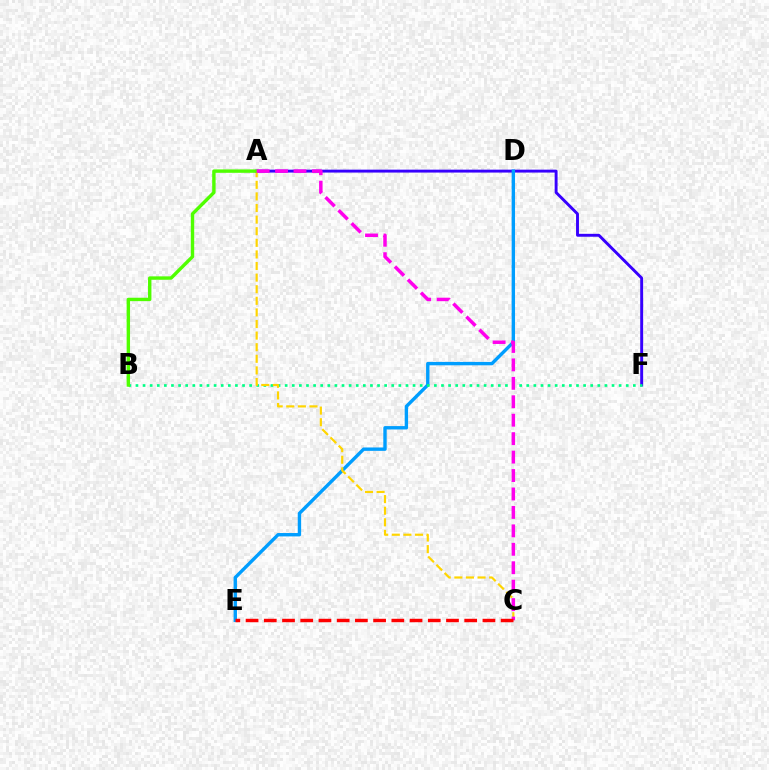{('A', 'F'): [{'color': '#3700ff', 'line_style': 'solid', 'thickness': 2.09}], ('D', 'E'): [{'color': '#009eff', 'line_style': 'solid', 'thickness': 2.44}], ('B', 'F'): [{'color': '#00ff86', 'line_style': 'dotted', 'thickness': 1.93}], ('A', 'C'): [{'color': '#ffd500', 'line_style': 'dashed', 'thickness': 1.58}, {'color': '#ff00ed', 'line_style': 'dashed', 'thickness': 2.51}], ('A', 'B'): [{'color': '#4fff00', 'line_style': 'solid', 'thickness': 2.45}], ('C', 'E'): [{'color': '#ff0000', 'line_style': 'dashed', 'thickness': 2.48}]}